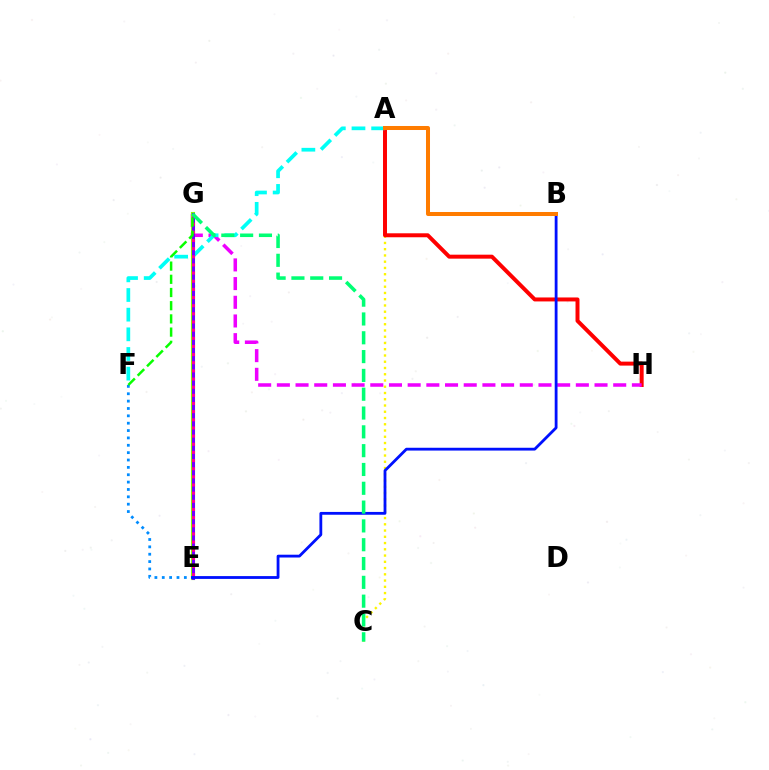{('A', 'C'): [{'color': '#fcf500', 'line_style': 'dotted', 'thickness': 1.7}], ('A', 'H'): [{'color': '#ff0000', 'line_style': 'solid', 'thickness': 2.86}], ('G', 'H'): [{'color': '#ee00ff', 'line_style': 'dashed', 'thickness': 2.54}], ('E', 'G'): [{'color': '#84ff00', 'line_style': 'solid', 'thickness': 2.95}, {'color': '#7200ff', 'line_style': 'solid', 'thickness': 2.18}, {'color': '#ff0094', 'line_style': 'dotted', 'thickness': 2.21}], ('A', 'F'): [{'color': '#00fff6', 'line_style': 'dashed', 'thickness': 2.67}], ('E', 'F'): [{'color': '#008cff', 'line_style': 'dotted', 'thickness': 2.0}], ('B', 'E'): [{'color': '#0010ff', 'line_style': 'solid', 'thickness': 2.02}], ('C', 'G'): [{'color': '#00ff74', 'line_style': 'dashed', 'thickness': 2.56}], ('F', 'G'): [{'color': '#08ff00', 'line_style': 'dashed', 'thickness': 1.79}], ('A', 'B'): [{'color': '#ff7c00', 'line_style': 'solid', 'thickness': 2.88}]}